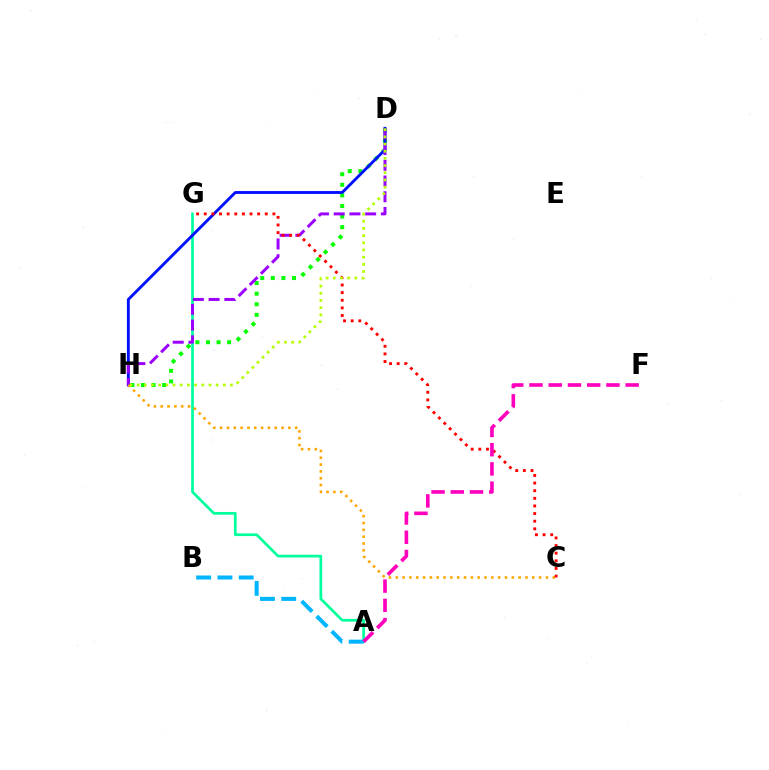{('D', 'H'): [{'color': '#08ff00', 'line_style': 'dotted', 'thickness': 2.88}, {'color': '#0010ff', 'line_style': 'solid', 'thickness': 2.06}, {'color': '#9b00ff', 'line_style': 'dashed', 'thickness': 2.14}, {'color': '#b3ff00', 'line_style': 'dotted', 'thickness': 1.95}], ('A', 'G'): [{'color': '#00ff9d', 'line_style': 'solid', 'thickness': 1.96}], ('A', 'B'): [{'color': '#00b5ff', 'line_style': 'dashed', 'thickness': 2.89}], ('C', 'H'): [{'color': '#ffa500', 'line_style': 'dotted', 'thickness': 1.85}], ('C', 'G'): [{'color': '#ff0000', 'line_style': 'dotted', 'thickness': 2.07}], ('A', 'F'): [{'color': '#ff00bd', 'line_style': 'dashed', 'thickness': 2.61}]}